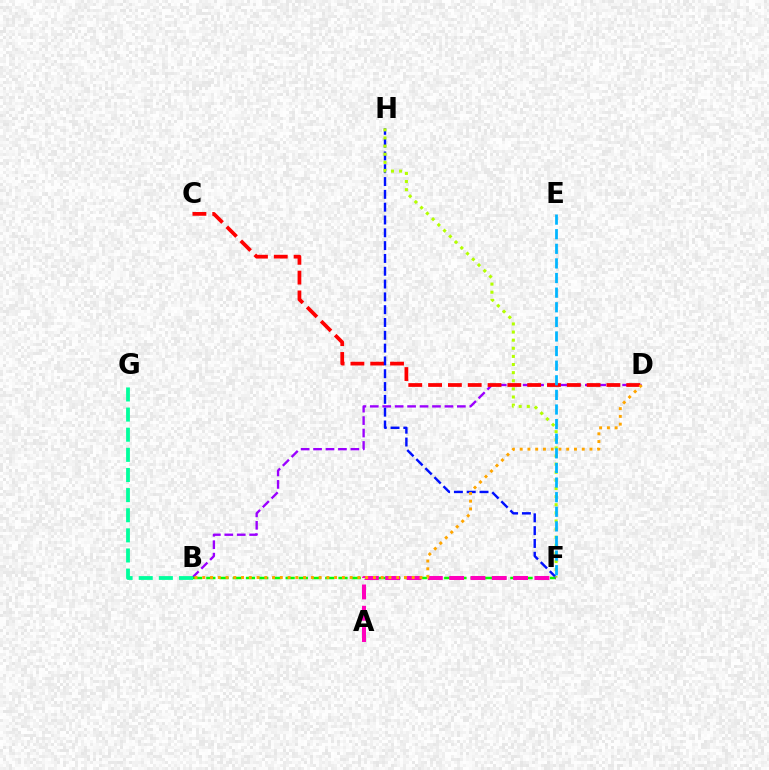{('B', 'D'): [{'color': '#9b00ff', 'line_style': 'dashed', 'thickness': 1.69}, {'color': '#ffa500', 'line_style': 'dotted', 'thickness': 2.11}], ('B', 'F'): [{'color': '#08ff00', 'line_style': 'dashed', 'thickness': 1.8}], ('A', 'F'): [{'color': '#ff00bd', 'line_style': 'dashed', 'thickness': 2.9}], ('C', 'D'): [{'color': '#ff0000', 'line_style': 'dashed', 'thickness': 2.69}], ('F', 'H'): [{'color': '#0010ff', 'line_style': 'dashed', 'thickness': 1.74}, {'color': '#b3ff00', 'line_style': 'dotted', 'thickness': 2.21}], ('E', 'F'): [{'color': '#00b5ff', 'line_style': 'dashed', 'thickness': 1.98}], ('B', 'G'): [{'color': '#00ff9d', 'line_style': 'dashed', 'thickness': 2.73}]}